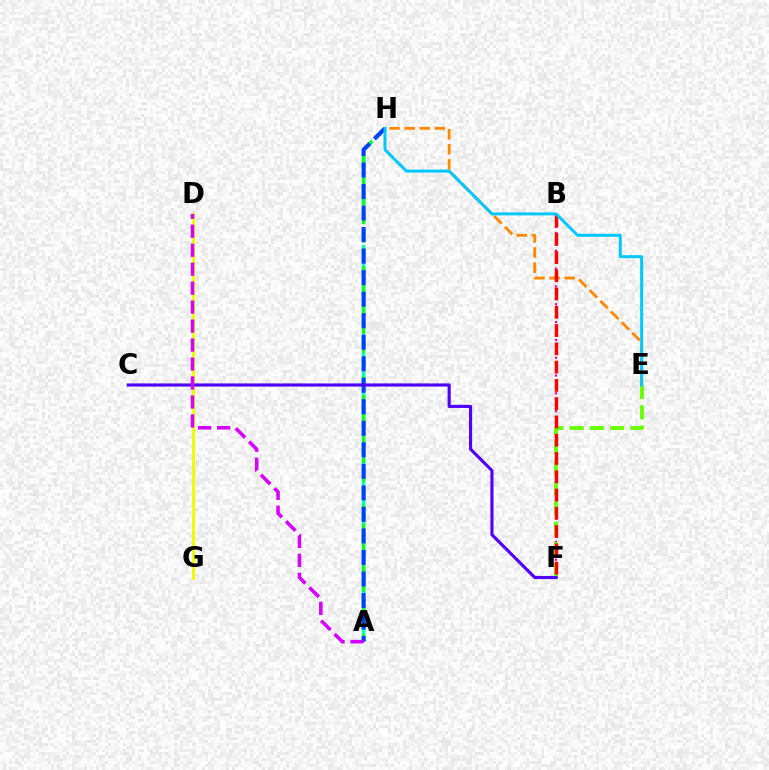{('A', 'H'): [{'color': '#00ffaf', 'line_style': 'dashed', 'thickness': 2.44}, {'color': '#00ff27', 'line_style': 'dashed', 'thickness': 2.5}, {'color': '#003fff', 'line_style': 'dashed', 'thickness': 2.92}], ('D', 'G'): [{'color': '#eeff00', 'line_style': 'solid', 'thickness': 2.16}], ('E', 'H'): [{'color': '#ff8800', 'line_style': 'dashed', 'thickness': 2.05}, {'color': '#00c7ff', 'line_style': 'solid', 'thickness': 2.15}], ('B', 'F'): [{'color': '#ff00a0', 'line_style': 'dotted', 'thickness': 1.61}, {'color': '#ff0000', 'line_style': 'dashed', 'thickness': 2.48}], ('E', 'F'): [{'color': '#66ff00', 'line_style': 'dashed', 'thickness': 2.75}], ('C', 'F'): [{'color': '#4f00ff', 'line_style': 'solid', 'thickness': 2.25}], ('A', 'D'): [{'color': '#d600ff', 'line_style': 'dashed', 'thickness': 2.58}]}